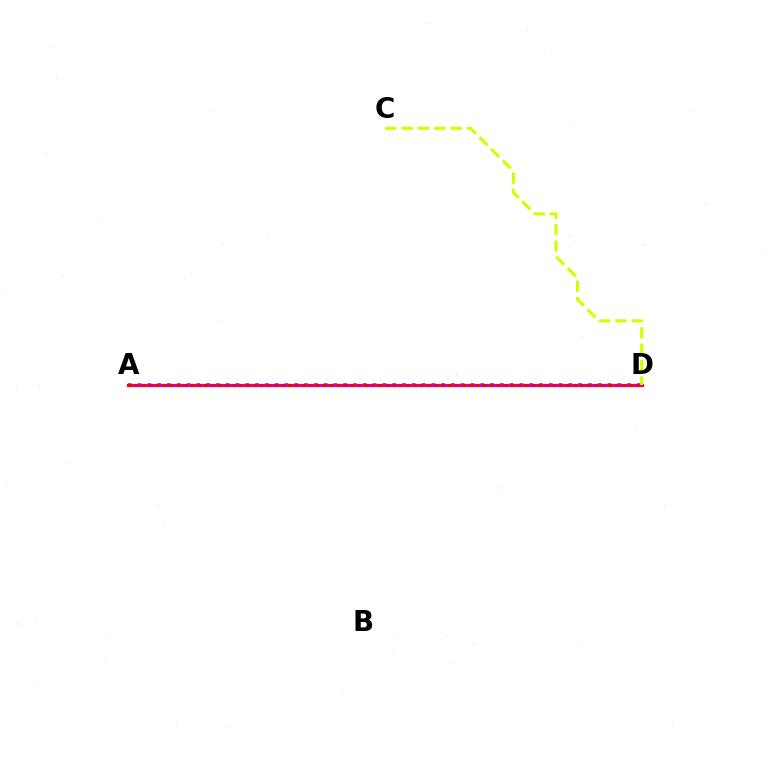{('A', 'D'): [{'color': '#0074ff', 'line_style': 'dotted', 'thickness': 2.66}, {'color': '#00ff5c', 'line_style': 'dashed', 'thickness': 2.19}, {'color': '#ff0000', 'line_style': 'solid', 'thickness': 2.31}, {'color': '#b900ff', 'line_style': 'dotted', 'thickness': 1.89}], ('C', 'D'): [{'color': '#d1ff00', 'line_style': 'dashed', 'thickness': 2.22}]}